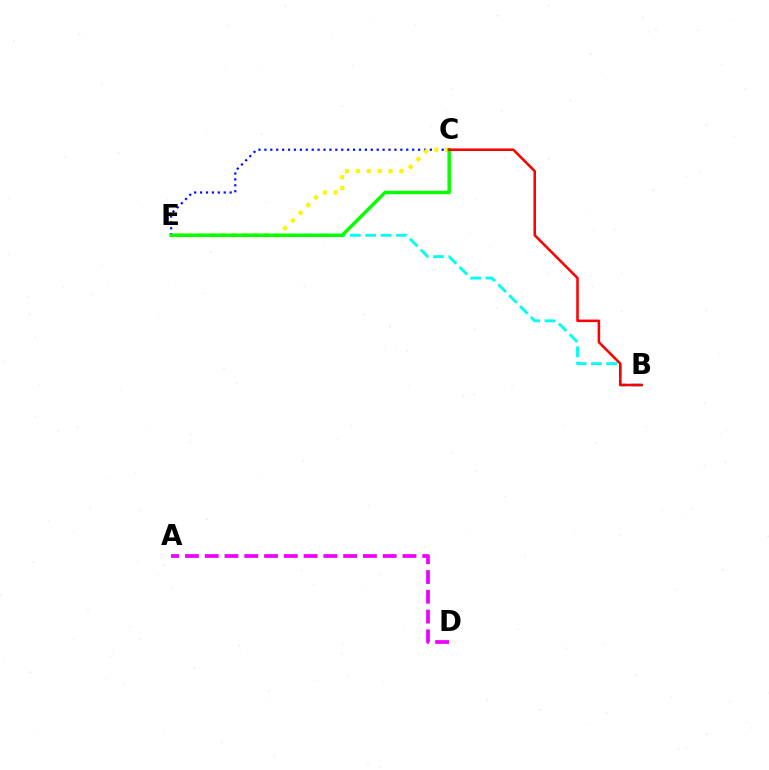{('C', 'E'): [{'color': '#0010ff', 'line_style': 'dotted', 'thickness': 1.61}, {'color': '#fcf500', 'line_style': 'dotted', 'thickness': 2.96}, {'color': '#08ff00', 'line_style': 'solid', 'thickness': 2.5}], ('B', 'E'): [{'color': '#00fff6', 'line_style': 'dashed', 'thickness': 2.08}], ('A', 'D'): [{'color': '#ee00ff', 'line_style': 'dashed', 'thickness': 2.69}], ('B', 'C'): [{'color': '#ff0000', 'line_style': 'solid', 'thickness': 1.83}]}